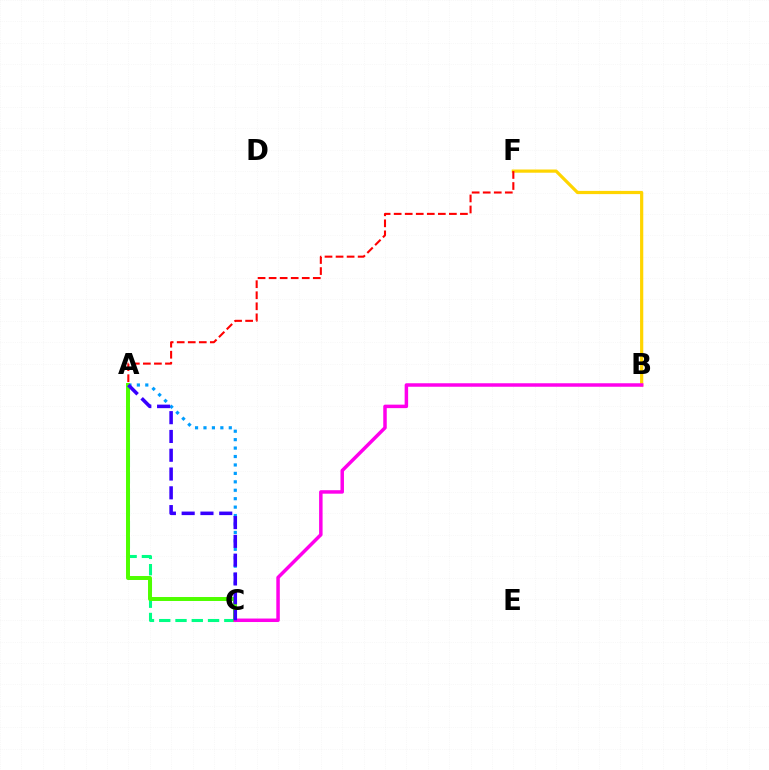{('A', 'C'): [{'color': '#00ff86', 'line_style': 'dashed', 'thickness': 2.21}, {'color': '#009eff', 'line_style': 'dotted', 'thickness': 2.29}, {'color': '#4fff00', 'line_style': 'solid', 'thickness': 2.86}, {'color': '#3700ff', 'line_style': 'dashed', 'thickness': 2.55}], ('B', 'F'): [{'color': '#ffd500', 'line_style': 'solid', 'thickness': 2.31}], ('B', 'C'): [{'color': '#ff00ed', 'line_style': 'solid', 'thickness': 2.51}], ('A', 'F'): [{'color': '#ff0000', 'line_style': 'dashed', 'thickness': 1.5}]}